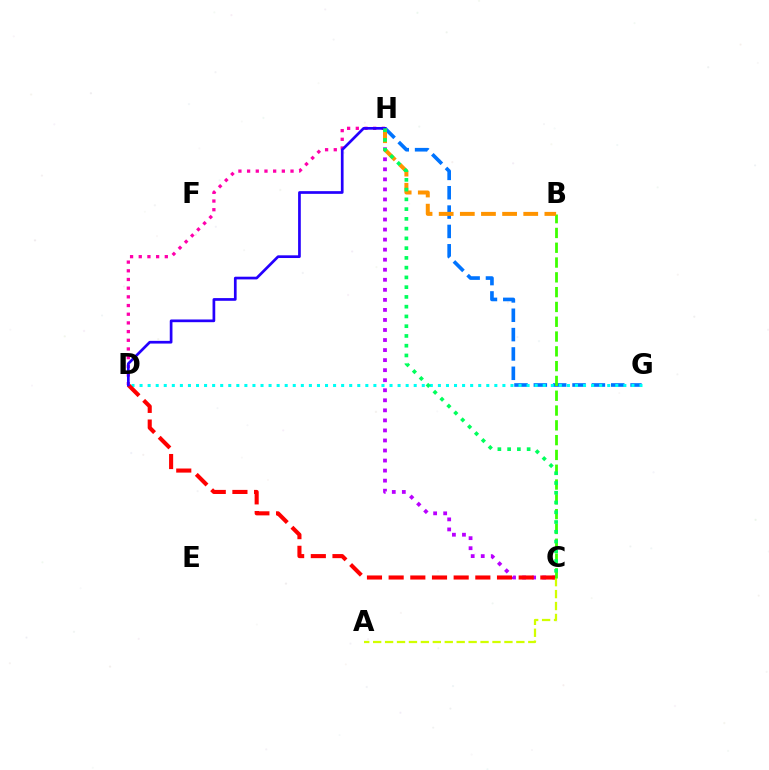{('G', 'H'): [{'color': '#0074ff', 'line_style': 'dashed', 'thickness': 2.63}], ('D', 'G'): [{'color': '#00fff6', 'line_style': 'dotted', 'thickness': 2.19}], ('C', 'H'): [{'color': '#b900ff', 'line_style': 'dotted', 'thickness': 2.73}, {'color': '#00ff5c', 'line_style': 'dotted', 'thickness': 2.65}], ('C', 'D'): [{'color': '#ff0000', 'line_style': 'dashed', 'thickness': 2.94}], ('A', 'C'): [{'color': '#d1ff00', 'line_style': 'dashed', 'thickness': 1.62}], ('B', 'C'): [{'color': '#3dff00', 'line_style': 'dashed', 'thickness': 2.01}], ('B', 'H'): [{'color': '#ff9400', 'line_style': 'dashed', 'thickness': 2.87}], ('D', 'H'): [{'color': '#ff00ac', 'line_style': 'dotted', 'thickness': 2.36}, {'color': '#2500ff', 'line_style': 'solid', 'thickness': 1.95}]}